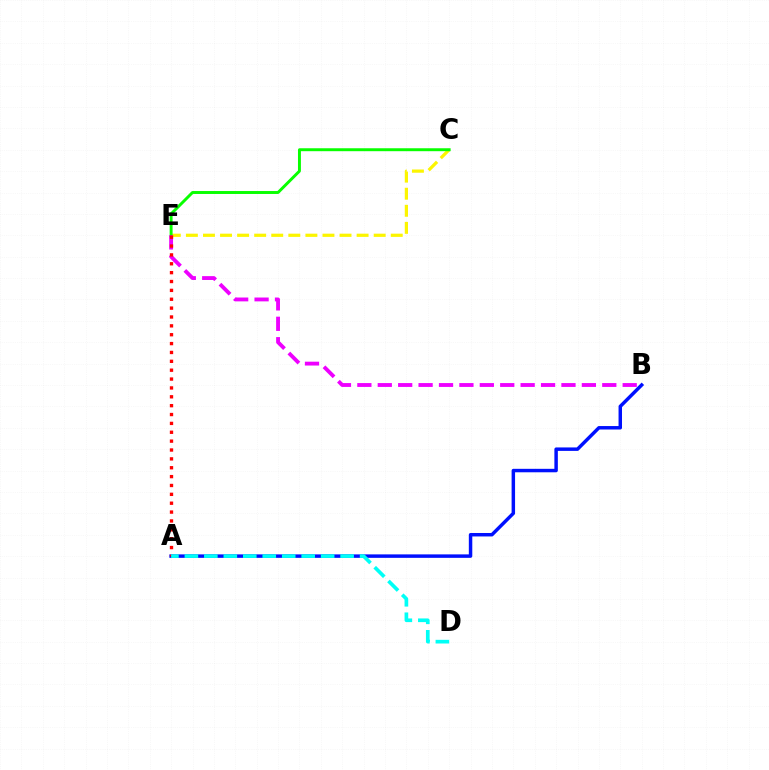{('A', 'B'): [{'color': '#0010ff', 'line_style': 'solid', 'thickness': 2.49}], ('C', 'E'): [{'color': '#fcf500', 'line_style': 'dashed', 'thickness': 2.32}, {'color': '#08ff00', 'line_style': 'solid', 'thickness': 2.11}], ('B', 'E'): [{'color': '#ee00ff', 'line_style': 'dashed', 'thickness': 2.77}], ('A', 'E'): [{'color': '#ff0000', 'line_style': 'dotted', 'thickness': 2.41}], ('A', 'D'): [{'color': '#00fff6', 'line_style': 'dashed', 'thickness': 2.64}]}